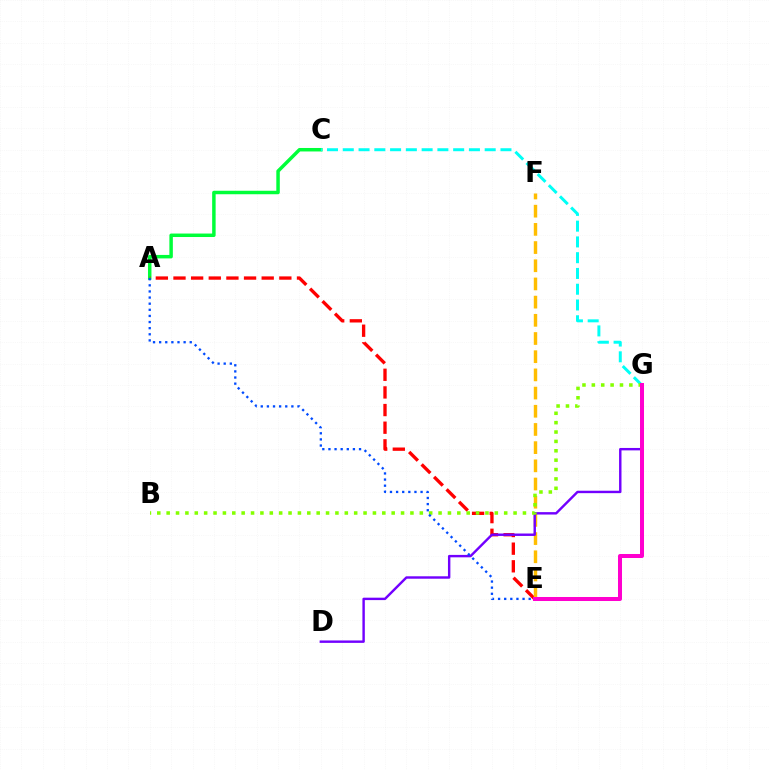{('A', 'C'): [{'color': '#00ff39', 'line_style': 'solid', 'thickness': 2.5}], ('A', 'E'): [{'color': '#ff0000', 'line_style': 'dashed', 'thickness': 2.4}, {'color': '#004bff', 'line_style': 'dotted', 'thickness': 1.66}], ('C', 'G'): [{'color': '#00fff6', 'line_style': 'dashed', 'thickness': 2.14}], ('E', 'F'): [{'color': '#ffbd00', 'line_style': 'dashed', 'thickness': 2.47}], ('D', 'G'): [{'color': '#7200ff', 'line_style': 'solid', 'thickness': 1.74}], ('B', 'G'): [{'color': '#84ff00', 'line_style': 'dotted', 'thickness': 2.55}], ('E', 'G'): [{'color': '#ff00cf', 'line_style': 'solid', 'thickness': 2.89}]}